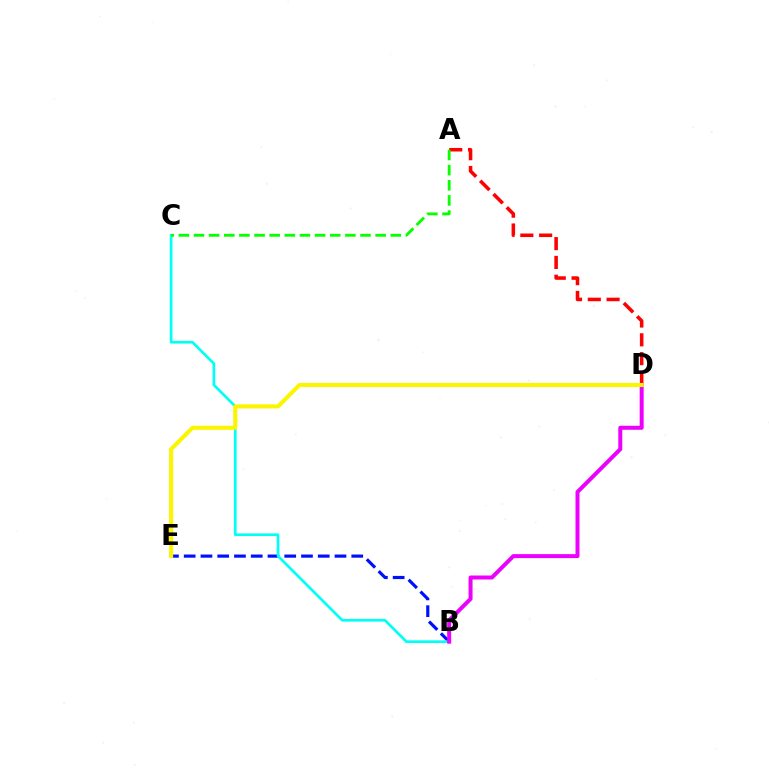{('B', 'E'): [{'color': '#0010ff', 'line_style': 'dashed', 'thickness': 2.28}], ('A', 'D'): [{'color': '#ff0000', 'line_style': 'dashed', 'thickness': 2.55}], ('B', 'C'): [{'color': '#00fff6', 'line_style': 'solid', 'thickness': 1.93}], ('B', 'D'): [{'color': '#ee00ff', 'line_style': 'solid', 'thickness': 2.87}], ('D', 'E'): [{'color': '#fcf500', 'line_style': 'solid', 'thickness': 2.93}], ('A', 'C'): [{'color': '#08ff00', 'line_style': 'dashed', 'thickness': 2.06}]}